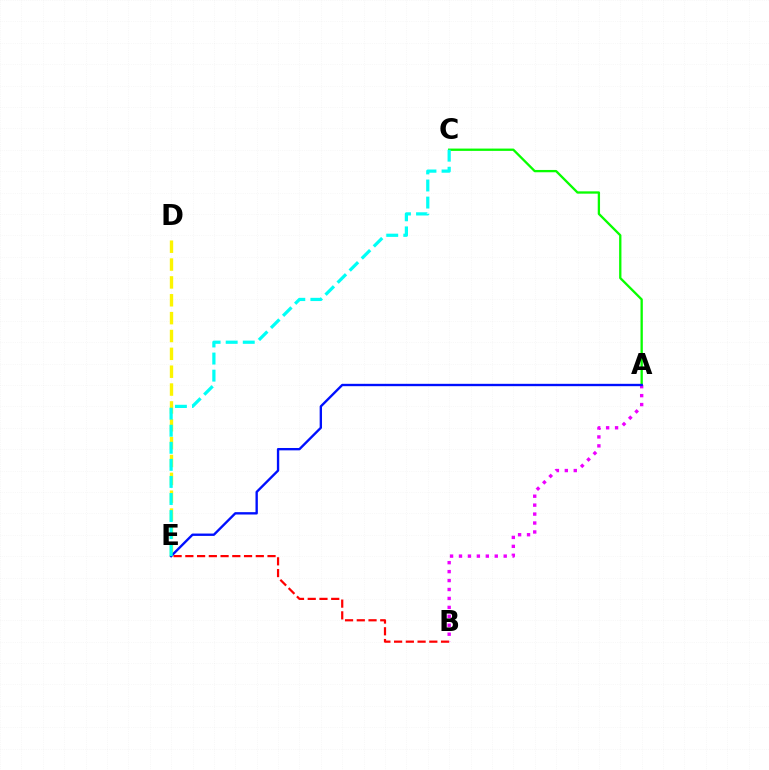{('D', 'E'): [{'color': '#fcf500', 'line_style': 'dashed', 'thickness': 2.43}], ('A', 'C'): [{'color': '#08ff00', 'line_style': 'solid', 'thickness': 1.66}], ('B', 'E'): [{'color': '#ff0000', 'line_style': 'dashed', 'thickness': 1.59}], ('A', 'B'): [{'color': '#ee00ff', 'line_style': 'dotted', 'thickness': 2.43}], ('A', 'E'): [{'color': '#0010ff', 'line_style': 'solid', 'thickness': 1.7}], ('C', 'E'): [{'color': '#00fff6', 'line_style': 'dashed', 'thickness': 2.32}]}